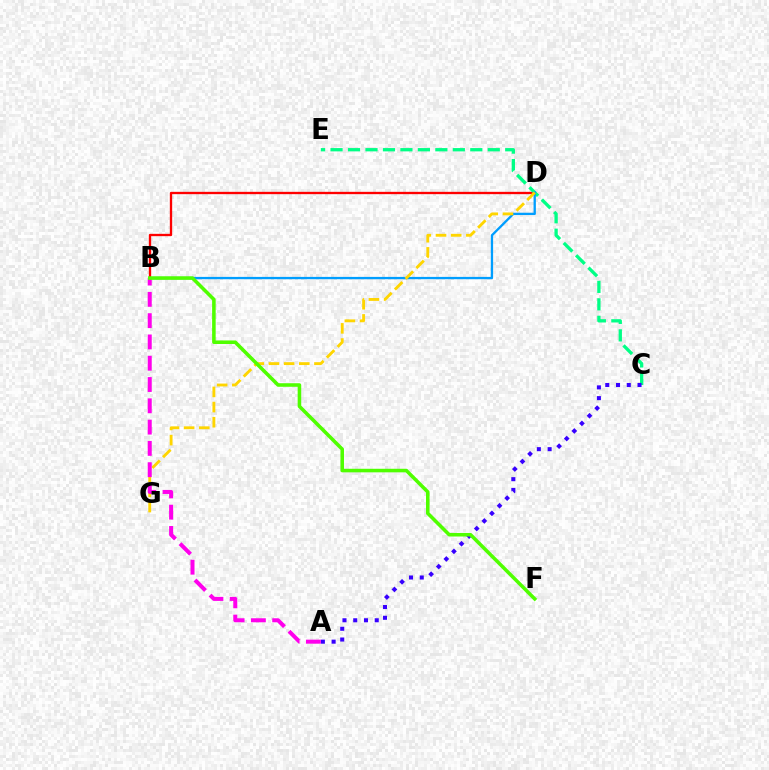{('B', 'D'): [{'color': '#ff0000', 'line_style': 'solid', 'thickness': 1.67}, {'color': '#009eff', 'line_style': 'solid', 'thickness': 1.67}], ('C', 'E'): [{'color': '#00ff86', 'line_style': 'dashed', 'thickness': 2.37}], ('D', 'G'): [{'color': '#ffd500', 'line_style': 'dashed', 'thickness': 2.06}], ('A', 'C'): [{'color': '#3700ff', 'line_style': 'dotted', 'thickness': 2.92}], ('A', 'B'): [{'color': '#ff00ed', 'line_style': 'dashed', 'thickness': 2.89}], ('B', 'F'): [{'color': '#4fff00', 'line_style': 'solid', 'thickness': 2.56}]}